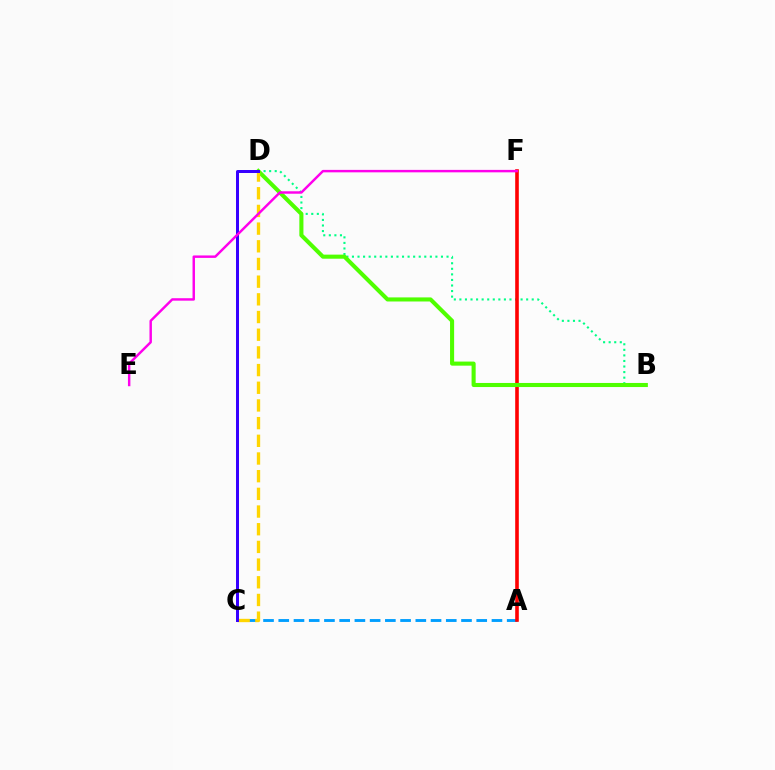{('A', 'C'): [{'color': '#009eff', 'line_style': 'dashed', 'thickness': 2.07}], ('B', 'D'): [{'color': '#00ff86', 'line_style': 'dotted', 'thickness': 1.51}, {'color': '#4fff00', 'line_style': 'solid', 'thickness': 2.94}], ('A', 'F'): [{'color': '#ff0000', 'line_style': 'solid', 'thickness': 2.6}], ('C', 'D'): [{'color': '#ffd500', 'line_style': 'dashed', 'thickness': 2.4}, {'color': '#3700ff', 'line_style': 'solid', 'thickness': 2.16}], ('E', 'F'): [{'color': '#ff00ed', 'line_style': 'solid', 'thickness': 1.76}]}